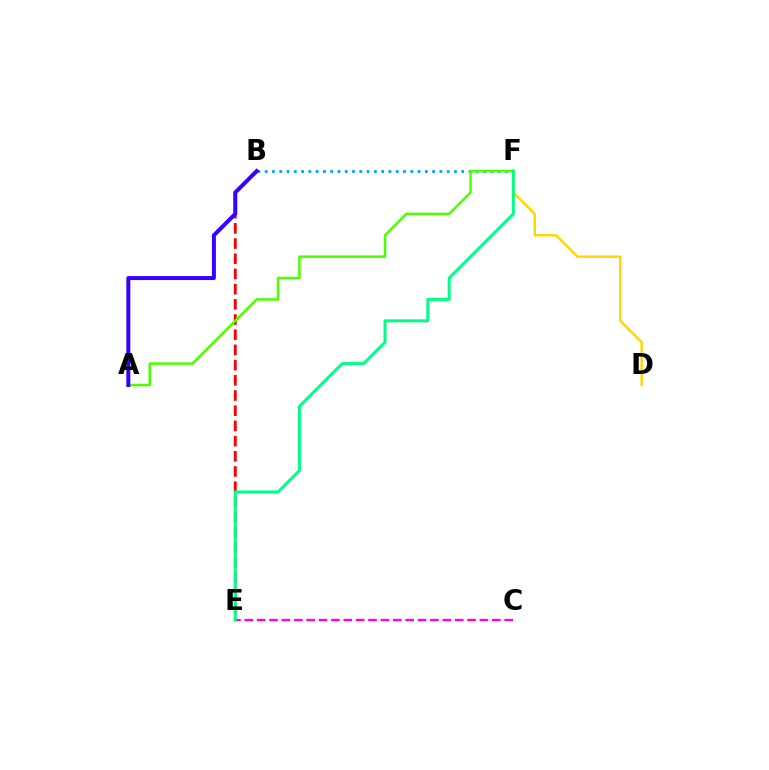{('B', 'E'): [{'color': '#ff0000', 'line_style': 'dashed', 'thickness': 2.06}], ('C', 'E'): [{'color': '#ff00ed', 'line_style': 'dashed', 'thickness': 1.68}], ('B', 'F'): [{'color': '#009eff', 'line_style': 'dotted', 'thickness': 1.98}], ('A', 'F'): [{'color': '#4fff00', 'line_style': 'solid', 'thickness': 1.84}], ('D', 'F'): [{'color': '#ffd500', 'line_style': 'solid', 'thickness': 1.74}], ('E', 'F'): [{'color': '#00ff86', 'line_style': 'solid', 'thickness': 2.17}], ('A', 'B'): [{'color': '#3700ff', 'line_style': 'solid', 'thickness': 2.88}]}